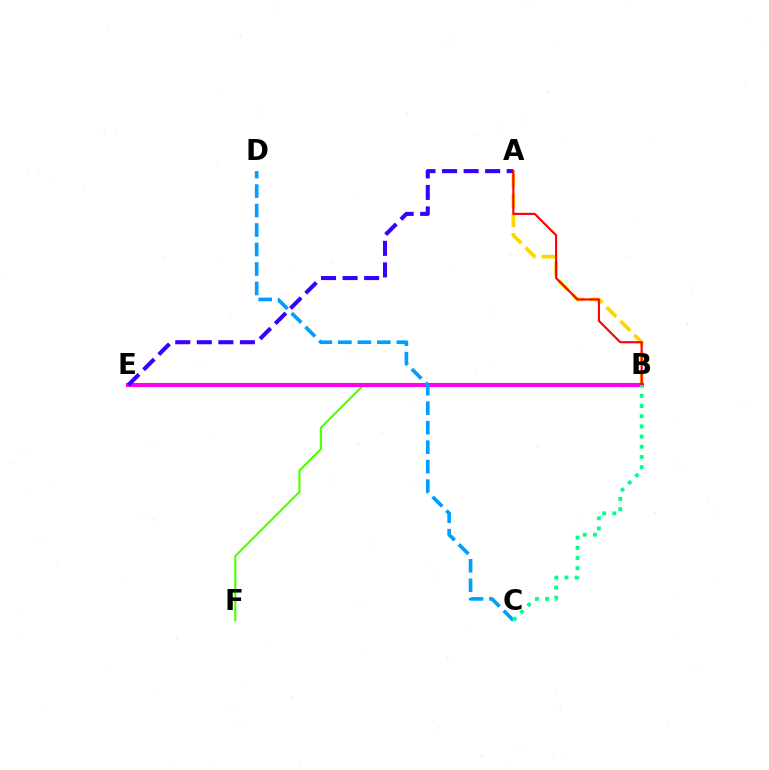{('B', 'F'): [{'color': '#4fff00', 'line_style': 'solid', 'thickness': 1.52}], ('A', 'B'): [{'color': '#ffd500', 'line_style': 'dashed', 'thickness': 2.67}, {'color': '#ff0000', 'line_style': 'solid', 'thickness': 1.53}], ('B', 'E'): [{'color': '#ff00ed', 'line_style': 'solid', 'thickness': 2.92}], ('A', 'E'): [{'color': '#3700ff', 'line_style': 'dashed', 'thickness': 2.93}], ('C', 'D'): [{'color': '#009eff', 'line_style': 'dashed', 'thickness': 2.65}], ('B', 'C'): [{'color': '#00ff86', 'line_style': 'dotted', 'thickness': 2.77}]}